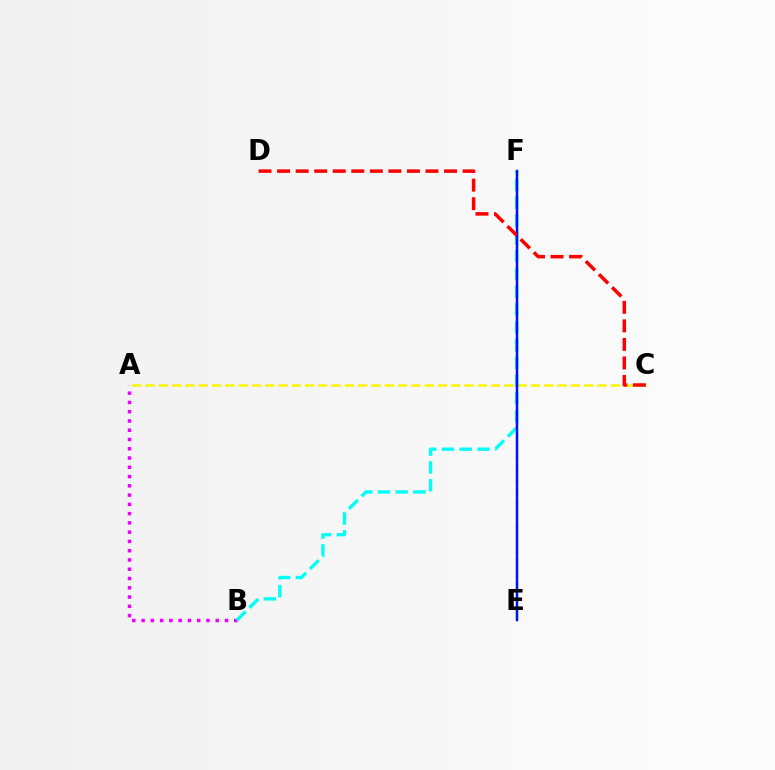{('A', 'C'): [{'color': '#fcf500', 'line_style': 'dashed', 'thickness': 1.81}], ('A', 'B'): [{'color': '#ee00ff', 'line_style': 'dotted', 'thickness': 2.52}], ('E', 'F'): [{'color': '#08ff00', 'line_style': 'dashed', 'thickness': 1.59}, {'color': '#0010ff', 'line_style': 'solid', 'thickness': 1.77}], ('B', 'F'): [{'color': '#00fff6', 'line_style': 'dashed', 'thickness': 2.42}], ('C', 'D'): [{'color': '#ff0000', 'line_style': 'dashed', 'thickness': 2.52}]}